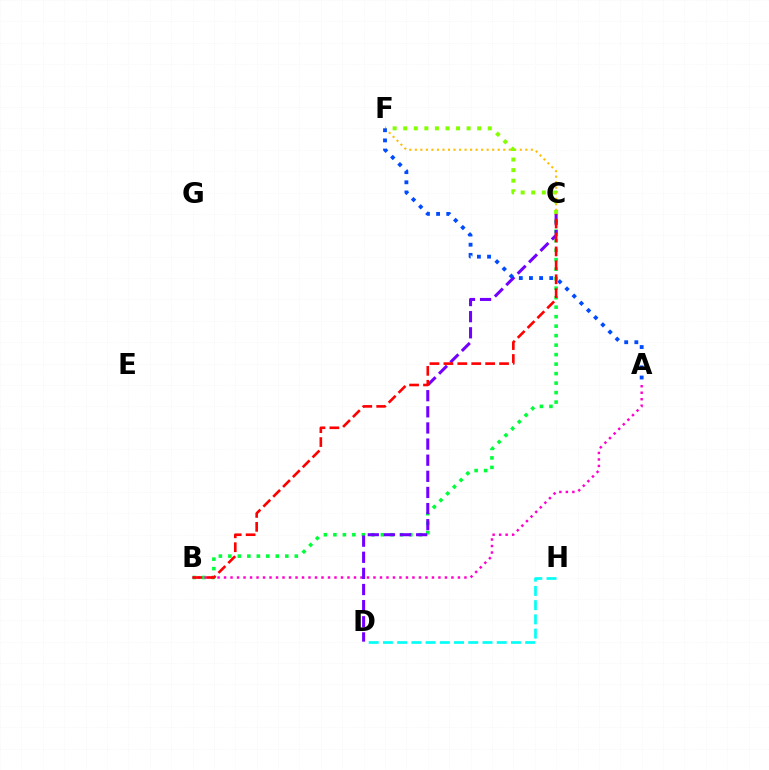{('B', 'C'): [{'color': '#00ff39', 'line_style': 'dotted', 'thickness': 2.58}, {'color': '#ff0000', 'line_style': 'dashed', 'thickness': 1.89}], ('C', 'F'): [{'color': '#ffbd00', 'line_style': 'dotted', 'thickness': 1.5}, {'color': '#84ff00', 'line_style': 'dotted', 'thickness': 2.87}], ('A', 'B'): [{'color': '#ff00cf', 'line_style': 'dotted', 'thickness': 1.77}], ('D', 'H'): [{'color': '#00fff6', 'line_style': 'dashed', 'thickness': 1.93}], ('C', 'D'): [{'color': '#7200ff', 'line_style': 'dashed', 'thickness': 2.19}], ('A', 'F'): [{'color': '#004bff', 'line_style': 'dotted', 'thickness': 2.76}]}